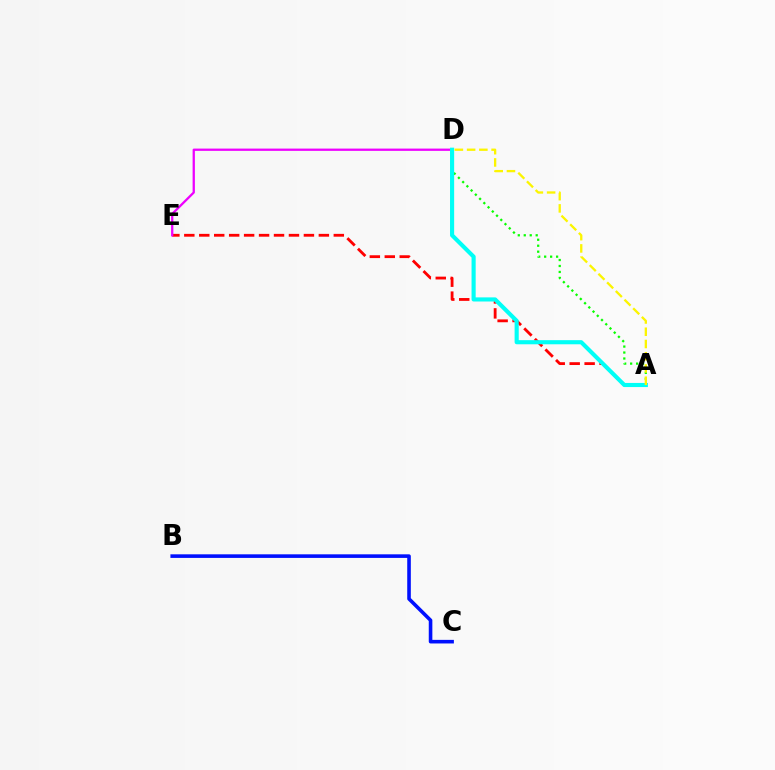{('A', 'E'): [{'color': '#ff0000', 'line_style': 'dashed', 'thickness': 2.03}], ('D', 'E'): [{'color': '#ee00ff', 'line_style': 'solid', 'thickness': 1.64}], ('A', 'D'): [{'color': '#08ff00', 'line_style': 'dotted', 'thickness': 1.62}, {'color': '#00fff6', 'line_style': 'solid', 'thickness': 2.97}, {'color': '#fcf500', 'line_style': 'dashed', 'thickness': 1.66}], ('B', 'C'): [{'color': '#0010ff', 'line_style': 'solid', 'thickness': 2.59}]}